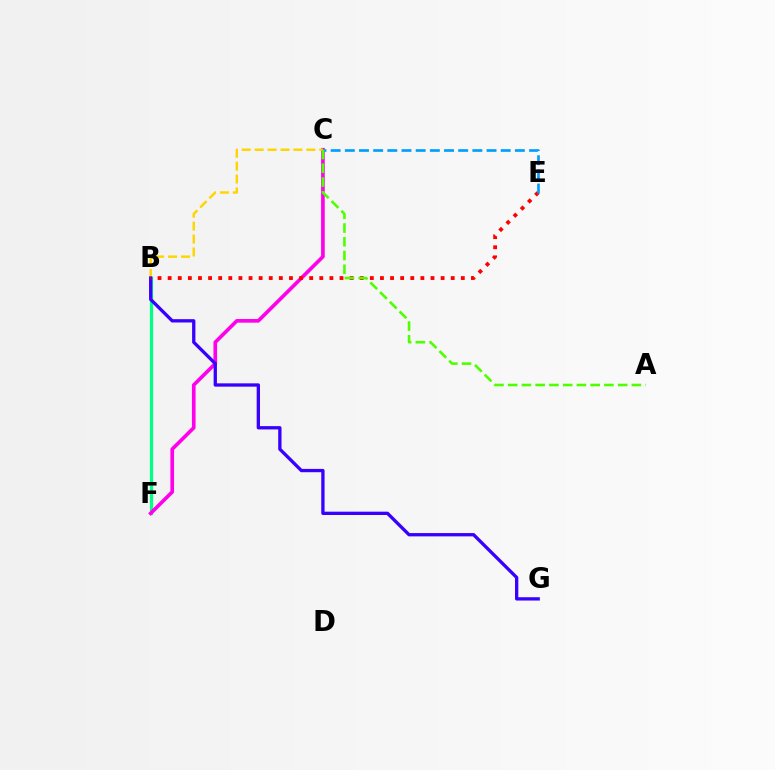{('B', 'F'): [{'color': '#00ff86', 'line_style': 'solid', 'thickness': 2.31}], ('C', 'F'): [{'color': '#ff00ed', 'line_style': 'solid', 'thickness': 2.63}], ('B', 'C'): [{'color': '#ffd500', 'line_style': 'dashed', 'thickness': 1.76}], ('B', 'G'): [{'color': '#3700ff', 'line_style': 'solid', 'thickness': 2.38}], ('B', 'E'): [{'color': '#ff0000', 'line_style': 'dotted', 'thickness': 2.75}], ('C', 'E'): [{'color': '#009eff', 'line_style': 'dashed', 'thickness': 1.93}], ('A', 'C'): [{'color': '#4fff00', 'line_style': 'dashed', 'thickness': 1.87}]}